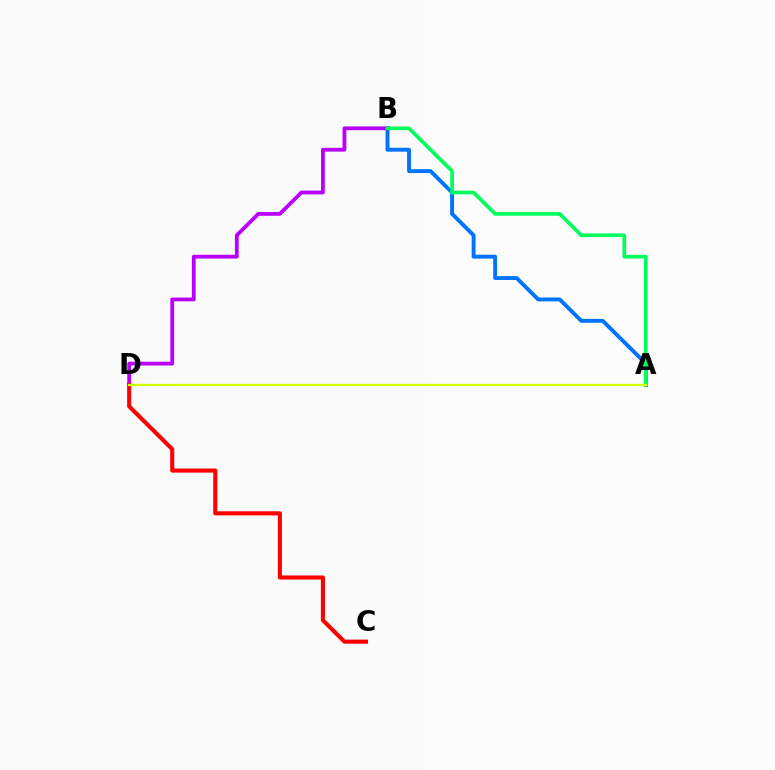{('A', 'B'): [{'color': '#0074ff', 'line_style': 'solid', 'thickness': 2.81}, {'color': '#00ff5c', 'line_style': 'solid', 'thickness': 2.65}], ('B', 'D'): [{'color': '#b900ff', 'line_style': 'solid', 'thickness': 2.73}], ('C', 'D'): [{'color': '#ff0000', 'line_style': 'solid', 'thickness': 2.94}], ('A', 'D'): [{'color': '#d1ff00', 'line_style': 'solid', 'thickness': 1.62}]}